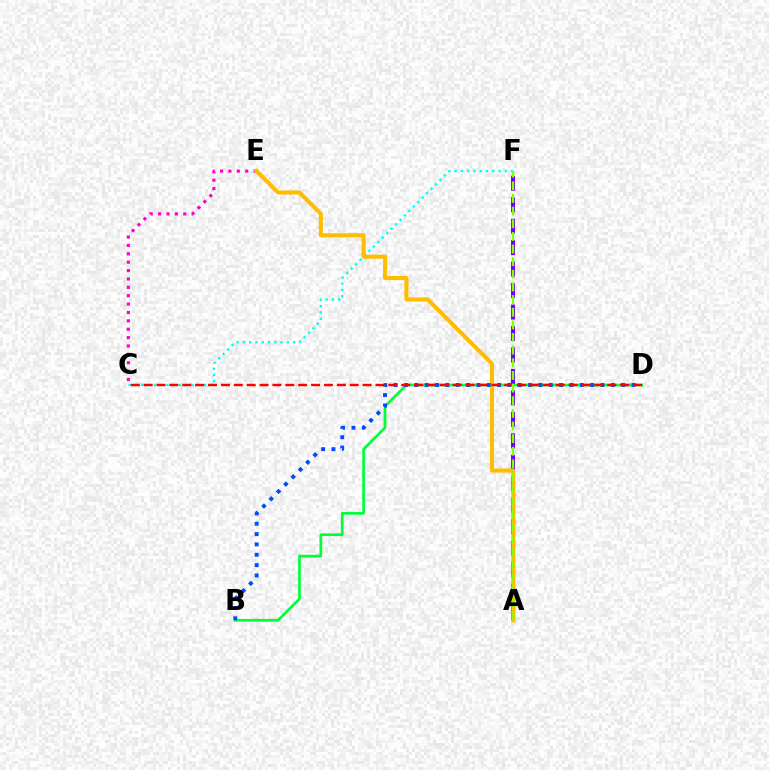{('B', 'D'): [{'color': '#00ff39', 'line_style': 'solid', 'thickness': 1.94}, {'color': '#004bff', 'line_style': 'dotted', 'thickness': 2.81}], ('C', 'E'): [{'color': '#ff00cf', 'line_style': 'dotted', 'thickness': 2.28}], ('A', 'F'): [{'color': '#7200ff', 'line_style': 'dashed', 'thickness': 2.92}, {'color': '#84ff00', 'line_style': 'dashed', 'thickness': 1.72}], ('C', 'F'): [{'color': '#00fff6', 'line_style': 'dotted', 'thickness': 1.71}], ('A', 'E'): [{'color': '#ffbd00', 'line_style': 'solid', 'thickness': 2.93}], ('C', 'D'): [{'color': '#ff0000', 'line_style': 'dashed', 'thickness': 1.75}]}